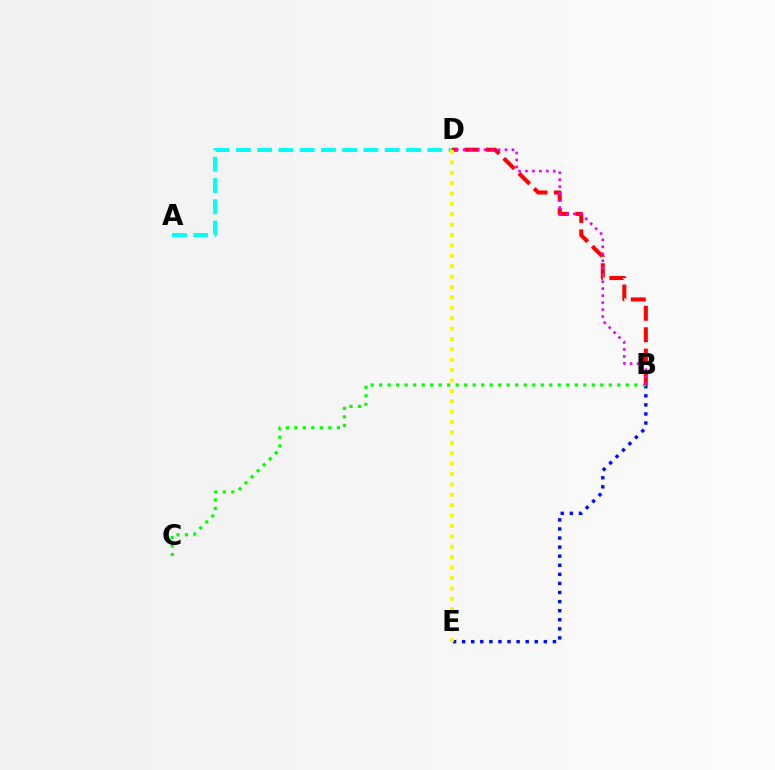{('B', 'E'): [{'color': '#0010ff', 'line_style': 'dotted', 'thickness': 2.47}], ('A', 'D'): [{'color': '#00fff6', 'line_style': 'dashed', 'thickness': 2.89}], ('B', 'C'): [{'color': '#08ff00', 'line_style': 'dotted', 'thickness': 2.31}], ('B', 'D'): [{'color': '#ff0000', 'line_style': 'dashed', 'thickness': 2.91}, {'color': '#ee00ff', 'line_style': 'dotted', 'thickness': 1.89}], ('D', 'E'): [{'color': '#fcf500', 'line_style': 'dotted', 'thickness': 2.82}]}